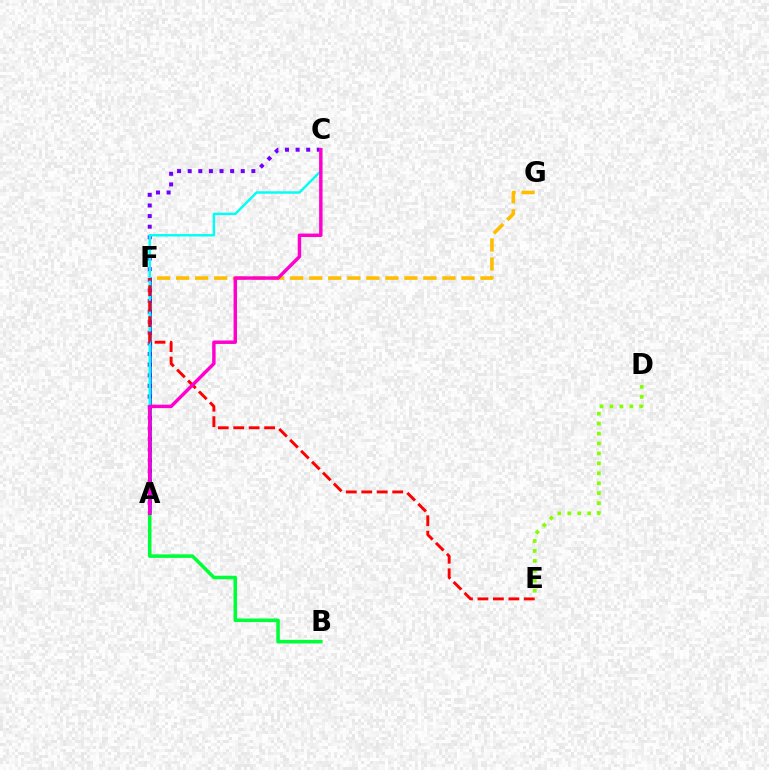{('A', 'F'): [{'color': '#004bff', 'line_style': 'solid', 'thickness': 1.82}], ('F', 'G'): [{'color': '#ffbd00', 'line_style': 'dashed', 'thickness': 2.58}], ('A', 'C'): [{'color': '#7200ff', 'line_style': 'dotted', 'thickness': 2.88}, {'color': '#00fff6', 'line_style': 'solid', 'thickness': 1.77}, {'color': '#ff00cf', 'line_style': 'solid', 'thickness': 2.48}], ('A', 'B'): [{'color': '#00ff39', 'line_style': 'solid', 'thickness': 2.56}], ('E', 'F'): [{'color': '#ff0000', 'line_style': 'dashed', 'thickness': 2.1}], ('D', 'E'): [{'color': '#84ff00', 'line_style': 'dotted', 'thickness': 2.7}]}